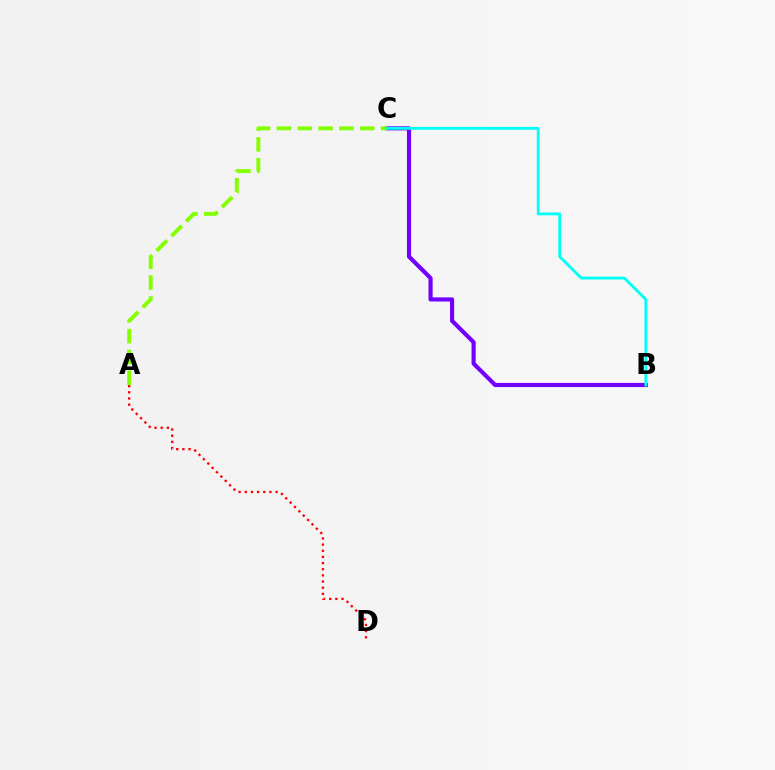{('B', 'C'): [{'color': '#7200ff', 'line_style': 'solid', 'thickness': 2.98}, {'color': '#00fff6', 'line_style': 'solid', 'thickness': 2.05}], ('A', 'C'): [{'color': '#84ff00', 'line_style': 'dashed', 'thickness': 2.83}], ('A', 'D'): [{'color': '#ff0000', 'line_style': 'dotted', 'thickness': 1.67}]}